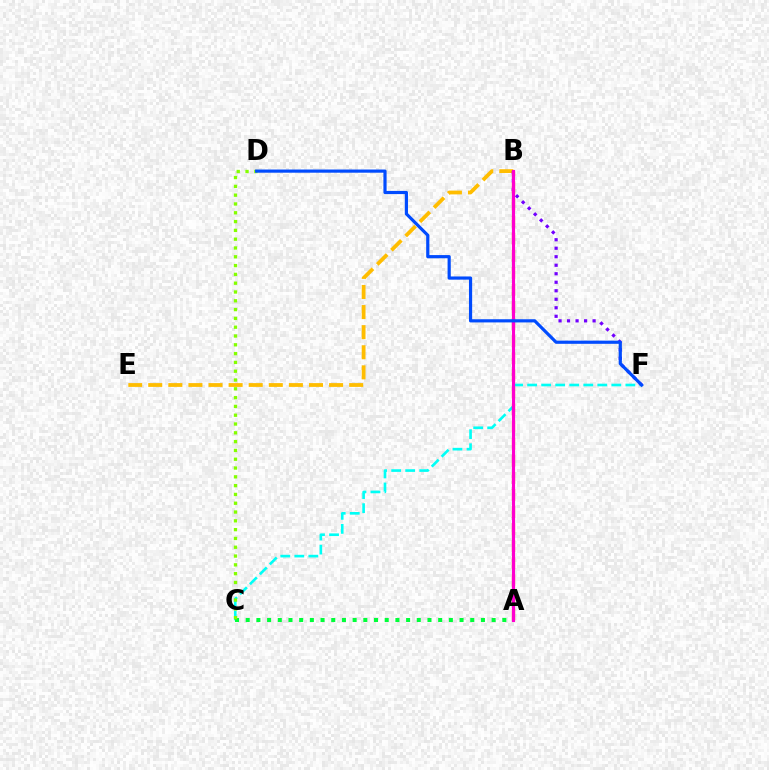{('C', 'F'): [{'color': '#00fff6', 'line_style': 'dashed', 'thickness': 1.91}], ('A', 'C'): [{'color': '#00ff39', 'line_style': 'dotted', 'thickness': 2.91}], ('A', 'B'): [{'color': '#ff0000', 'line_style': 'dashed', 'thickness': 2.32}, {'color': '#ff00cf', 'line_style': 'solid', 'thickness': 2.24}], ('B', 'E'): [{'color': '#ffbd00', 'line_style': 'dashed', 'thickness': 2.73}], ('C', 'D'): [{'color': '#84ff00', 'line_style': 'dotted', 'thickness': 2.39}], ('B', 'F'): [{'color': '#7200ff', 'line_style': 'dotted', 'thickness': 2.31}], ('D', 'F'): [{'color': '#004bff', 'line_style': 'solid', 'thickness': 2.29}]}